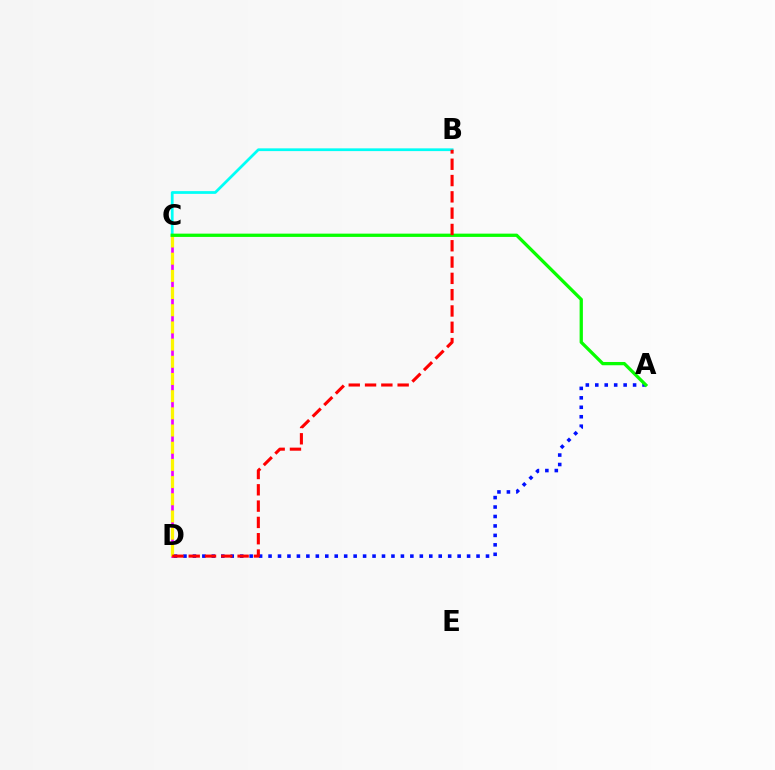{('C', 'D'): [{'color': '#ee00ff', 'line_style': 'solid', 'thickness': 1.92}, {'color': '#fcf500', 'line_style': 'dashed', 'thickness': 2.33}], ('A', 'D'): [{'color': '#0010ff', 'line_style': 'dotted', 'thickness': 2.57}], ('B', 'C'): [{'color': '#00fff6', 'line_style': 'solid', 'thickness': 1.98}], ('A', 'C'): [{'color': '#08ff00', 'line_style': 'solid', 'thickness': 2.36}], ('B', 'D'): [{'color': '#ff0000', 'line_style': 'dashed', 'thickness': 2.21}]}